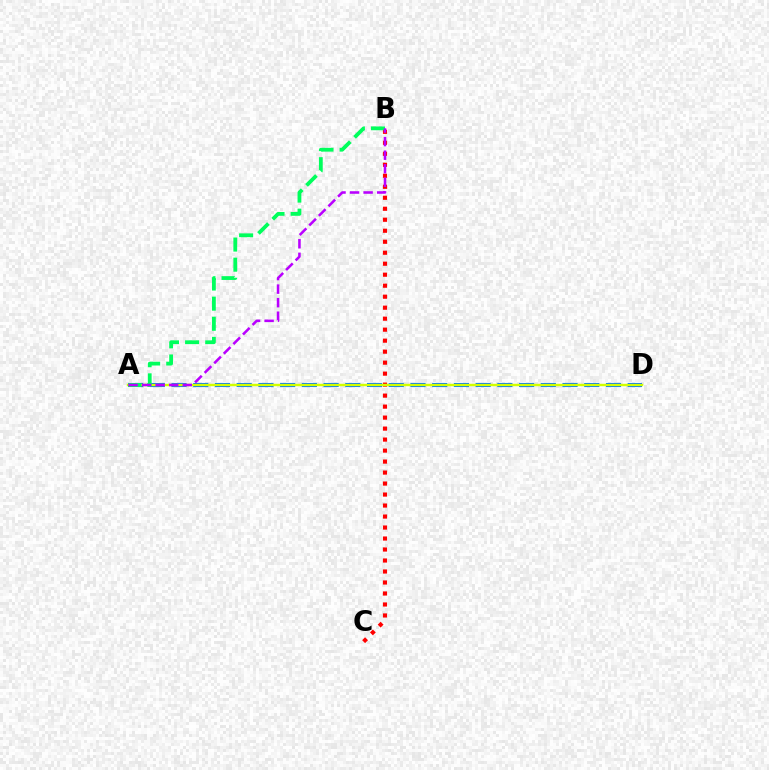{('B', 'C'): [{'color': '#ff0000', 'line_style': 'dotted', 'thickness': 2.99}], ('A', 'D'): [{'color': '#0074ff', 'line_style': 'dashed', 'thickness': 2.95}, {'color': '#d1ff00', 'line_style': 'solid', 'thickness': 1.74}], ('A', 'B'): [{'color': '#00ff5c', 'line_style': 'dashed', 'thickness': 2.73}, {'color': '#b900ff', 'line_style': 'dashed', 'thickness': 1.84}]}